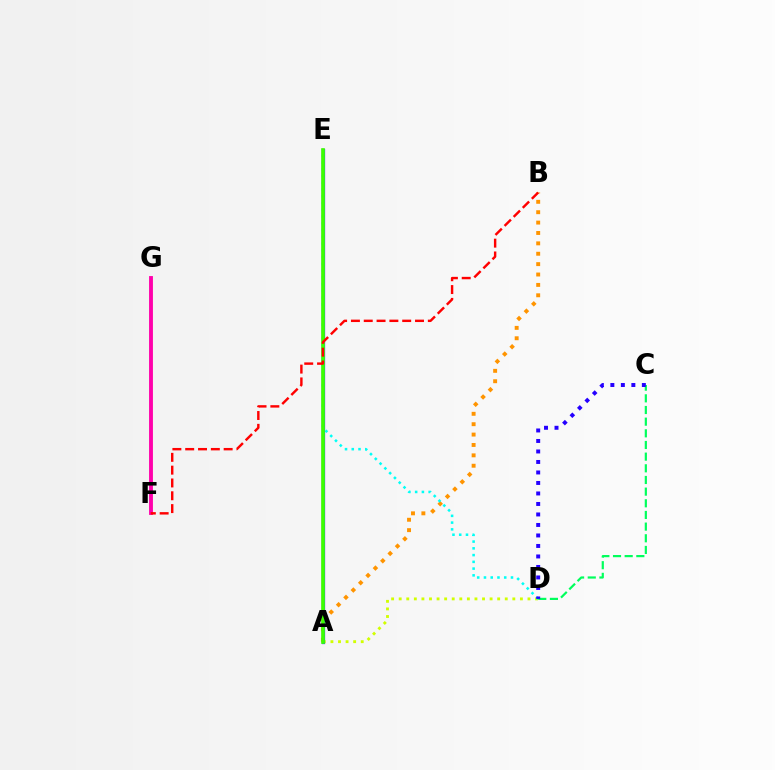{('A', 'E'): [{'color': '#b900ff', 'line_style': 'solid', 'thickness': 2.32}, {'color': '#0074ff', 'line_style': 'solid', 'thickness': 2.22}, {'color': '#3dff00', 'line_style': 'solid', 'thickness': 2.62}], ('A', 'B'): [{'color': '#ff9400', 'line_style': 'dotted', 'thickness': 2.82}], ('A', 'D'): [{'color': '#d1ff00', 'line_style': 'dotted', 'thickness': 2.06}], ('D', 'E'): [{'color': '#00fff6', 'line_style': 'dotted', 'thickness': 1.83}], ('F', 'G'): [{'color': '#ff00ac', 'line_style': 'solid', 'thickness': 2.78}], ('C', 'D'): [{'color': '#00ff5c', 'line_style': 'dashed', 'thickness': 1.58}, {'color': '#2500ff', 'line_style': 'dotted', 'thickness': 2.85}], ('B', 'F'): [{'color': '#ff0000', 'line_style': 'dashed', 'thickness': 1.74}]}